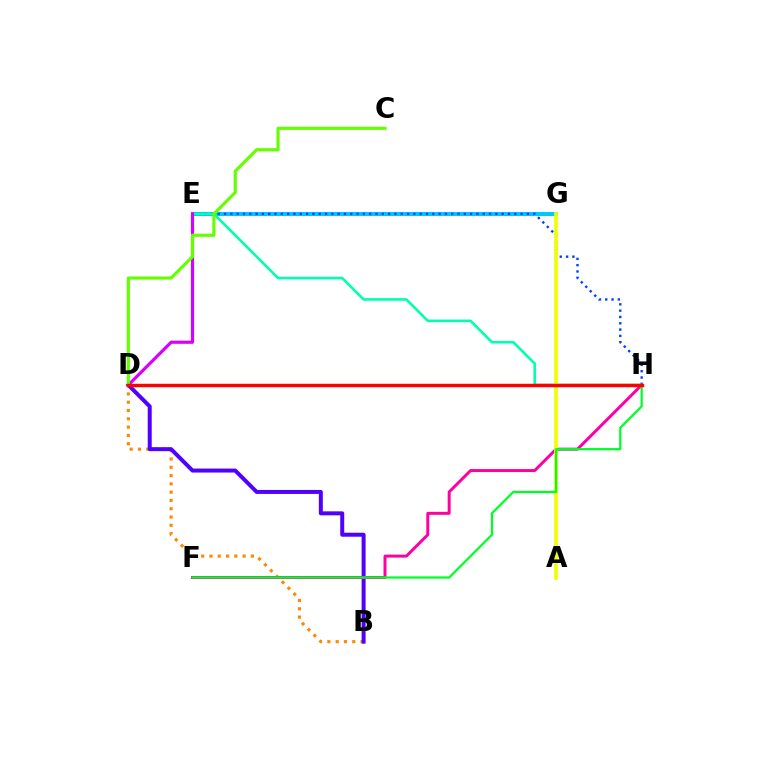{('E', 'G'): [{'color': '#00c7ff', 'line_style': 'solid', 'thickness': 2.87}], ('B', 'D'): [{'color': '#ff8800', 'line_style': 'dotted', 'thickness': 2.25}, {'color': '#4f00ff', 'line_style': 'solid', 'thickness': 2.87}], ('E', 'H'): [{'color': '#003fff', 'line_style': 'dotted', 'thickness': 1.71}, {'color': '#00ffaf', 'line_style': 'solid', 'thickness': 1.87}], ('F', 'H'): [{'color': '#ff00a0', 'line_style': 'solid', 'thickness': 2.14}, {'color': '#00ff27', 'line_style': 'solid', 'thickness': 1.61}], ('A', 'G'): [{'color': '#eeff00', 'line_style': 'solid', 'thickness': 2.63}], ('D', 'E'): [{'color': '#d600ff', 'line_style': 'solid', 'thickness': 2.29}], ('C', 'D'): [{'color': '#66ff00', 'line_style': 'solid', 'thickness': 2.27}], ('D', 'H'): [{'color': '#ff0000', 'line_style': 'solid', 'thickness': 2.48}]}